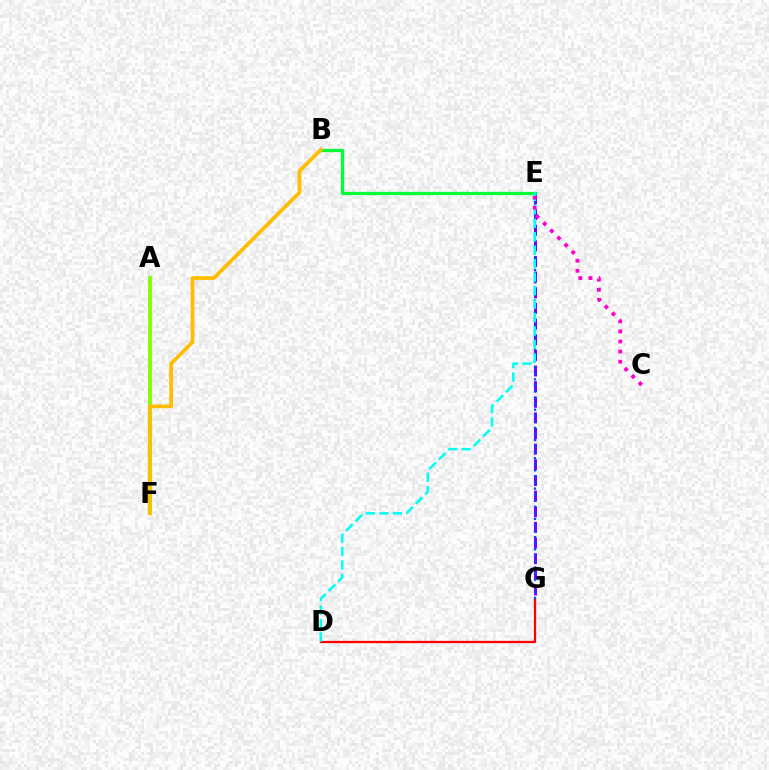{('E', 'G'): [{'color': '#7200ff', 'line_style': 'dashed', 'thickness': 2.12}, {'color': '#004bff', 'line_style': 'dotted', 'thickness': 1.65}], ('A', 'F'): [{'color': '#84ff00', 'line_style': 'solid', 'thickness': 2.79}], ('D', 'G'): [{'color': '#ff0000', 'line_style': 'solid', 'thickness': 1.64}], ('B', 'E'): [{'color': '#00ff39', 'line_style': 'solid', 'thickness': 2.35}], ('B', 'F'): [{'color': '#ffbd00', 'line_style': 'solid', 'thickness': 2.66}], ('D', 'E'): [{'color': '#00fff6', 'line_style': 'dashed', 'thickness': 1.83}], ('C', 'E'): [{'color': '#ff00cf', 'line_style': 'dotted', 'thickness': 2.74}]}